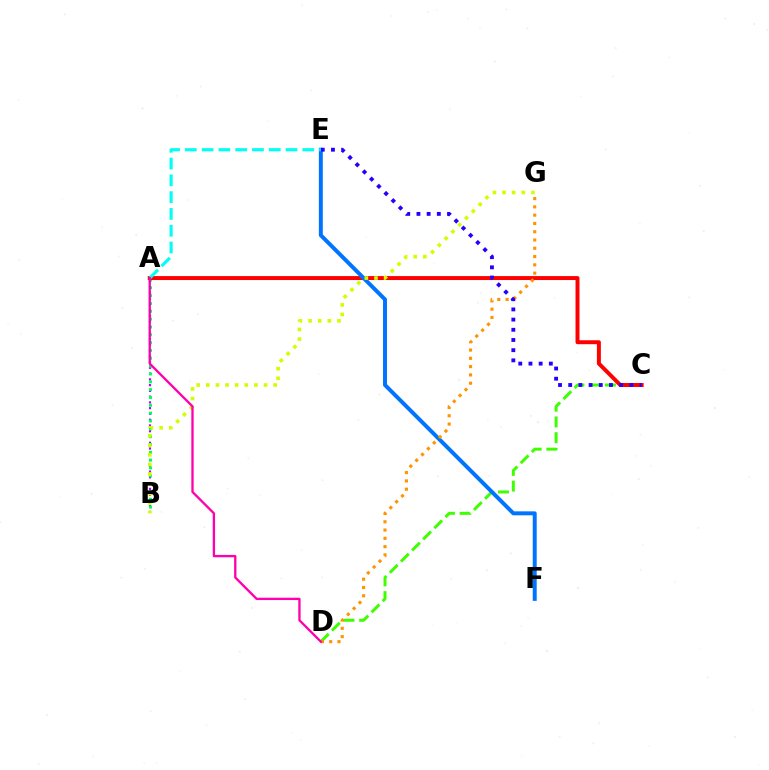{('A', 'B'): [{'color': '#b900ff', 'line_style': 'dotted', 'thickness': 1.57}, {'color': '#00ff5c', 'line_style': 'dotted', 'thickness': 2.13}], ('C', 'D'): [{'color': '#3dff00', 'line_style': 'dashed', 'thickness': 2.14}], ('A', 'C'): [{'color': '#ff0000', 'line_style': 'solid', 'thickness': 2.85}], ('E', 'F'): [{'color': '#0074ff', 'line_style': 'solid', 'thickness': 2.85}], ('D', 'G'): [{'color': '#ff9400', 'line_style': 'dotted', 'thickness': 2.25}], ('B', 'G'): [{'color': '#d1ff00', 'line_style': 'dotted', 'thickness': 2.61}], ('C', 'E'): [{'color': '#2500ff', 'line_style': 'dotted', 'thickness': 2.77}], ('A', 'E'): [{'color': '#00fff6', 'line_style': 'dashed', 'thickness': 2.28}], ('A', 'D'): [{'color': '#ff00ac', 'line_style': 'solid', 'thickness': 1.67}]}